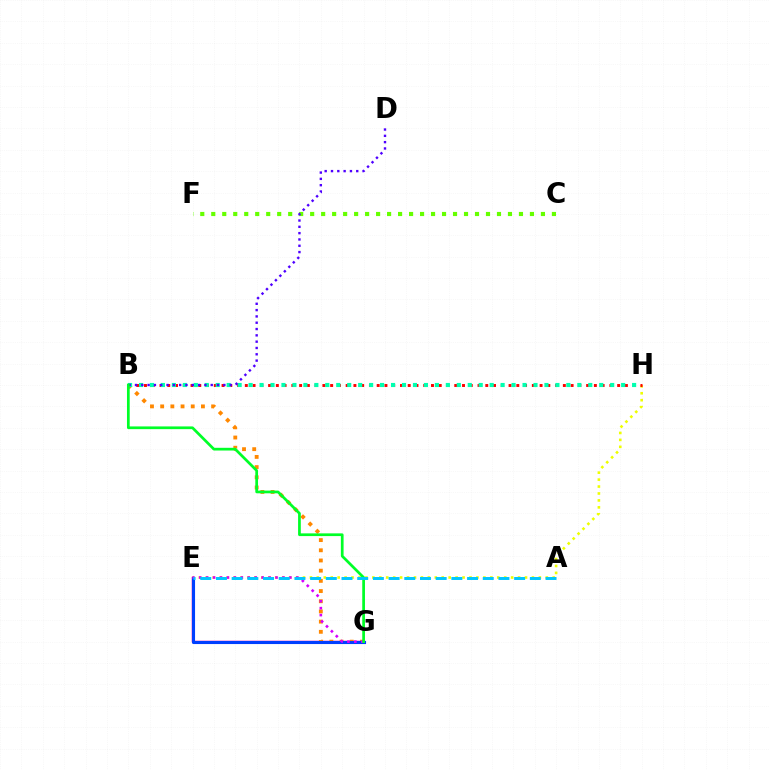{('E', 'G'): [{'color': '#ff00a0', 'line_style': 'solid', 'thickness': 1.79}, {'color': '#003fff', 'line_style': 'solid', 'thickness': 2.23}, {'color': '#d600ff', 'line_style': 'dotted', 'thickness': 1.89}], ('E', 'H'): [{'color': '#eeff00', 'line_style': 'dotted', 'thickness': 1.89}], ('B', 'G'): [{'color': '#ff8800', 'line_style': 'dotted', 'thickness': 2.77}, {'color': '#00ff27', 'line_style': 'solid', 'thickness': 1.96}], ('C', 'F'): [{'color': '#66ff00', 'line_style': 'dotted', 'thickness': 2.99}], ('B', 'H'): [{'color': '#ff0000', 'line_style': 'dotted', 'thickness': 2.11}, {'color': '#00ffaf', 'line_style': 'dotted', 'thickness': 2.98}], ('B', 'D'): [{'color': '#4f00ff', 'line_style': 'dotted', 'thickness': 1.71}], ('A', 'E'): [{'color': '#00c7ff', 'line_style': 'dashed', 'thickness': 2.13}]}